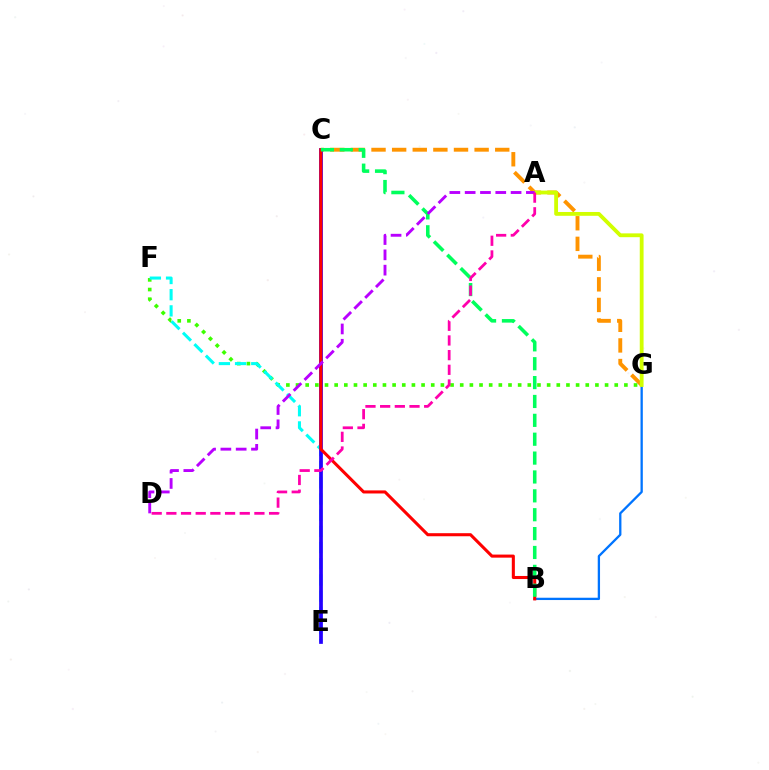{('B', 'G'): [{'color': '#0074ff', 'line_style': 'solid', 'thickness': 1.66}], ('C', 'G'): [{'color': '#ff9400', 'line_style': 'dashed', 'thickness': 2.8}], ('F', 'G'): [{'color': '#3dff00', 'line_style': 'dotted', 'thickness': 2.62}], ('E', 'F'): [{'color': '#00fff6', 'line_style': 'dashed', 'thickness': 2.2}], ('C', 'E'): [{'color': '#2500ff', 'line_style': 'solid', 'thickness': 2.68}], ('B', 'C'): [{'color': '#ff0000', 'line_style': 'solid', 'thickness': 2.21}, {'color': '#00ff5c', 'line_style': 'dashed', 'thickness': 2.56}], ('A', 'G'): [{'color': '#d1ff00', 'line_style': 'solid', 'thickness': 2.75}], ('A', 'D'): [{'color': '#b900ff', 'line_style': 'dashed', 'thickness': 2.08}, {'color': '#ff00ac', 'line_style': 'dashed', 'thickness': 1.99}]}